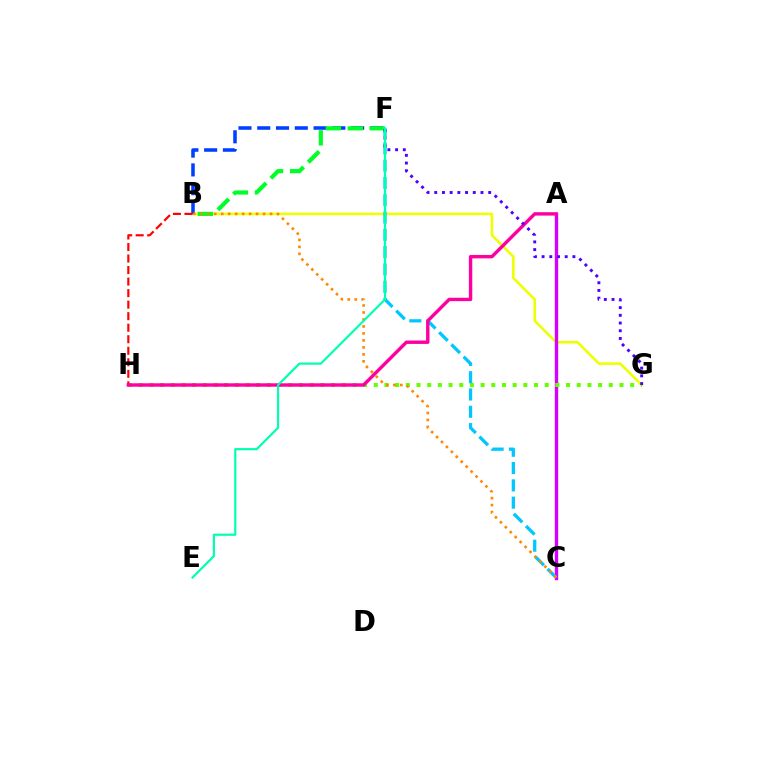{('B', 'G'): [{'color': '#eeff00', 'line_style': 'solid', 'thickness': 1.86}], ('A', 'C'): [{'color': '#d600ff', 'line_style': 'solid', 'thickness': 2.43}], ('G', 'H'): [{'color': '#66ff00', 'line_style': 'dotted', 'thickness': 2.9}], ('C', 'F'): [{'color': '#00c7ff', 'line_style': 'dashed', 'thickness': 2.35}], ('B', 'F'): [{'color': '#003fff', 'line_style': 'dashed', 'thickness': 2.55}, {'color': '#00ff27', 'line_style': 'dashed', 'thickness': 2.99}], ('B', 'H'): [{'color': '#ff0000', 'line_style': 'dashed', 'thickness': 1.57}], ('A', 'H'): [{'color': '#ff00a0', 'line_style': 'solid', 'thickness': 2.45}], ('F', 'G'): [{'color': '#4f00ff', 'line_style': 'dotted', 'thickness': 2.09}], ('B', 'C'): [{'color': '#ff8800', 'line_style': 'dotted', 'thickness': 1.9}], ('E', 'F'): [{'color': '#00ffaf', 'line_style': 'solid', 'thickness': 1.57}]}